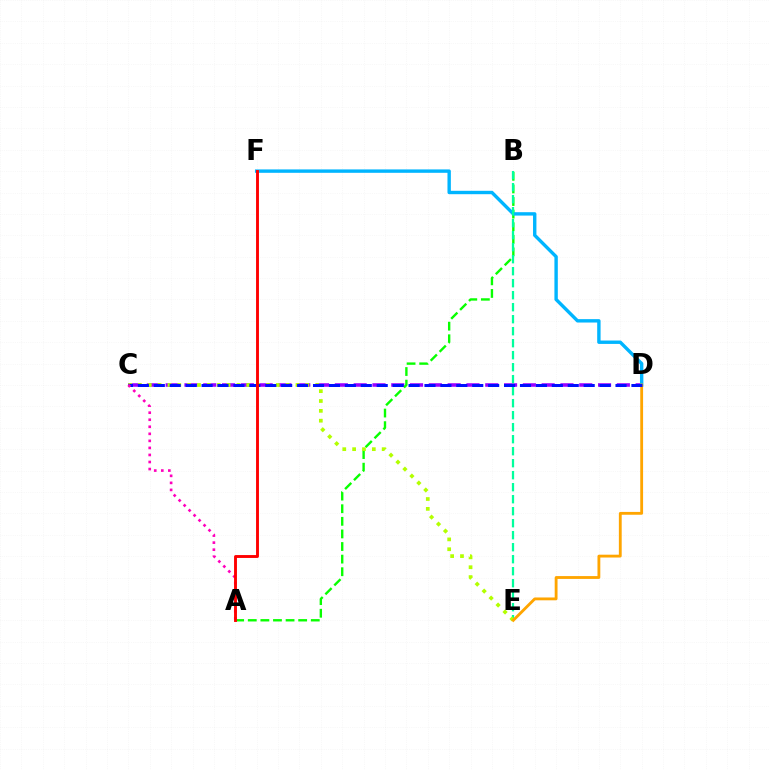{('C', 'D'): [{'color': '#9b00ff', 'line_style': 'dashed', 'thickness': 2.55}, {'color': '#0010ff', 'line_style': 'dashed', 'thickness': 2.16}], ('A', 'B'): [{'color': '#08ff00', 'line_style': 'dashed', 'thickness': 1.71}], ('D', 'F'): [{'color': '#00b5ff', 'line_style': 'solid', 'thickness': 2.44}], ('B', 'E'): [{'color': '#00ff9d', 'line_style': 'dashed', 'thickness': 1.63}], ('C', 'E'): [{'color': '#b3ff00', 'line_style': 'dotted', 'thickness': 2.67}], ('D', 'E'): [{'color': '#ffa500', 'line_style': 'solid', 'thickness': 2.04}], ('A', 'C'): [{'color': '#ff00bd', 'line_style': 'dotted', 'thickness': 1.91}], ('A', 'F'): [{'color': '#ff0000', 'line_style': 'solid', 'thickness': 2.08}]}